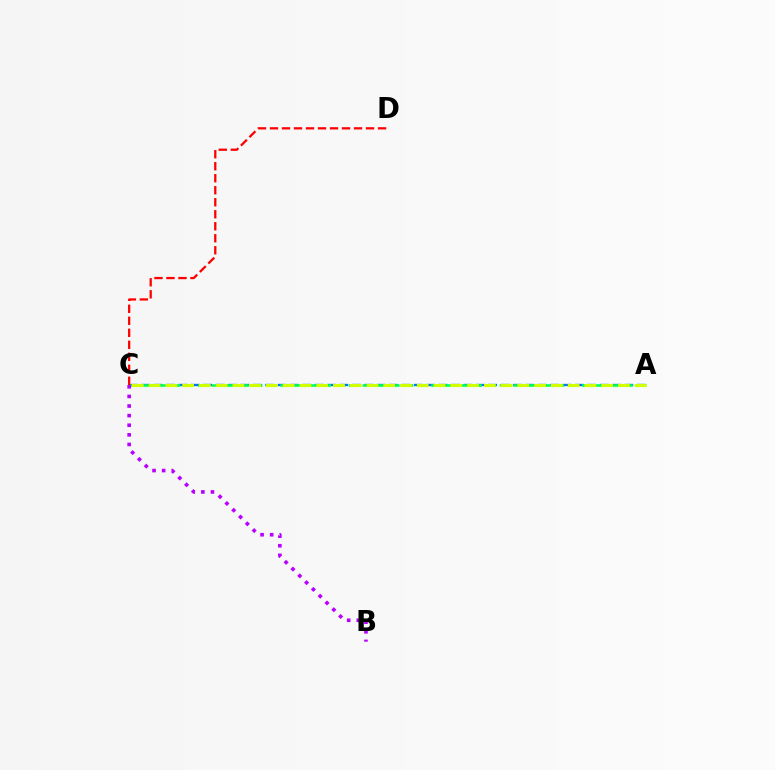{('A', 'C'): [{'color': '#0074ff', 'line_style': 'dashed', 'thickness': 1.68}, {'color': '#00ff5c', 'line_style': 'dashed', 'thickness': 1.86}, {'color': '#d1ff00', 'line_style': 'dashed', 'thickness': 2.28}], ('B', 'C'): [{'color': '#b900ff', 'line_style': 'dotted', 'thickness': 2.61}], ('C', 'D'): [{'color': '#ff0000', 'line_style': 'dashed', 'thickness': 1.63}]}